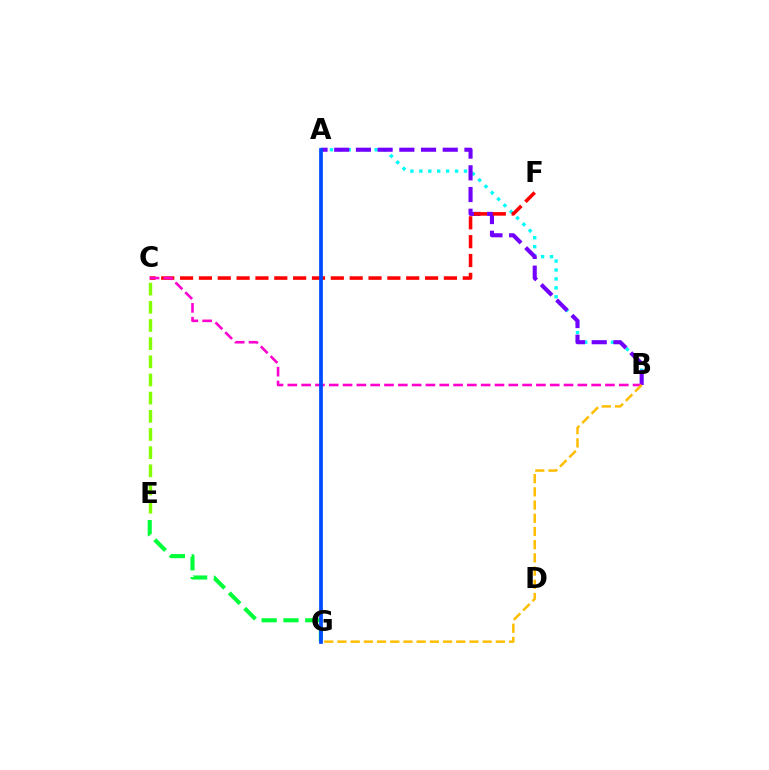{('A', 'B'): [{'color': '#00fff6', 'line_style': 'dotted', 'thickness': 2.43}, {'color': '#7200ff', 'line_style': 'dashed', 'thickness': 2.95}], ('C', 'F'): [{'color': '#ff0000', 'line_style': 'dashed', 'thickness': 2.56}], ('B', 'C'): [{'color': '#ff00cf', 'line_style': 'dashed', 'thickness': 1.88}], ('E', 'G'): [{'color': '#00ff39', 'line_style': 'dashed', 'thickness': 2.96}], ('A', 'G'): [{'color': '#004bff', 'line_style': 'solid', 'thickness': 2.7}], ('B', 'G'): [{'color': '#ffbd00', 'line_style': 'dashed', 'thickness': 1.79}], ('C', 'E'): [{'color': '#84ff00', 'line_style': 'dashed', 'thickness': 2.47}]}